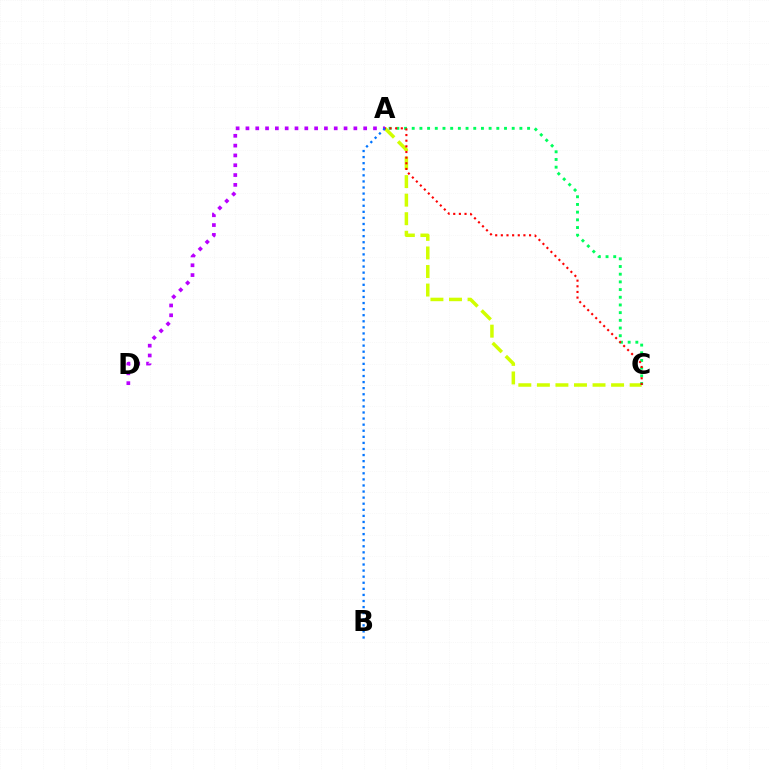{('A', 'C'): [{'color': '#d1ff00', 'line_style': 'dashed', 'thickness': 2.52}, {'color': '#00ff5c', 'line_style': 'dotted', 'thickness': 2.09}, {'color': '#ff0000', 'line_style': 'dotted', 'thickness': 1.53}], ('A', 'D'): [{'color': '#b900ff', 'line_style': 'dotted', 'thickness': 2.67}], ('A', 'B'): [{'color': '#0074ff', 'line_style': 'dotted', 'thickness': 1.65}]}